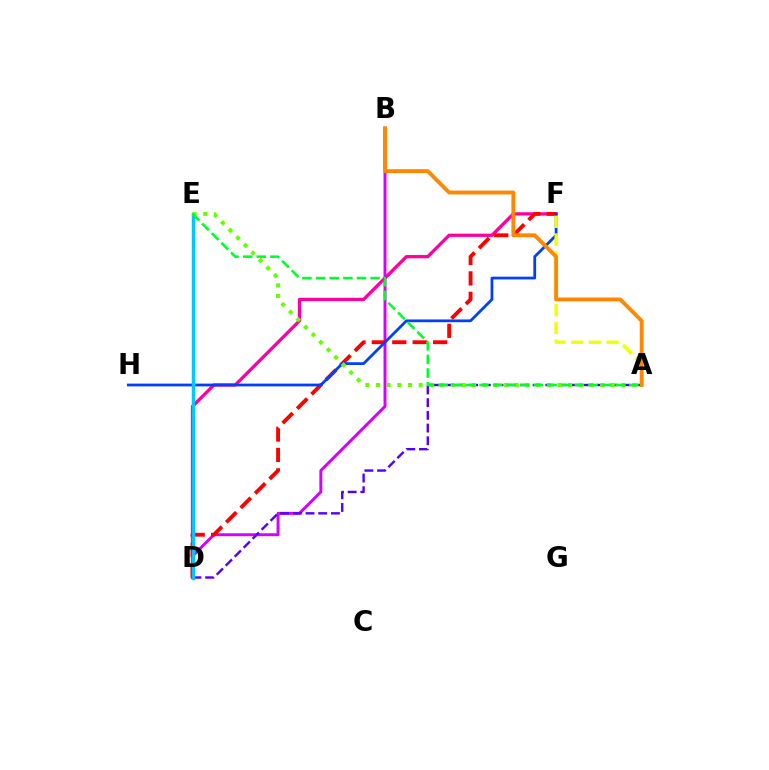{('D', 'F'): [{'color': '#ff00a0', 'line_style': 'solid', 'thickness': 2.36}, {'color': '#ff0000', 'line_style': 'dashed', 'thickness': 2.77}], ('B', 'D'): [{'color': '#d600ff', 'line_style': 'solid', 'thickness': 2.13}], ('A', 'D'): [{'color': '#4f00ff', 'line_style': 'dashed', 'thickness': 1.73}], ('F', 'H'): [{'color': '#003fff', 'line_style': 'solid', 'thickness': 1.98}], ('A', 'F'): [{'color': '#eeff00', 'line_style': 'dashed', 'thickness': 2.4}], ('D', 'E'): [{'color': '#00ffaf', 'line_style': 'dotted', 'thickness': 2.0}, {'color': '#00c7ff', 'line_style': 'solid', 'thickness': 2.5}], ('A', 'B'): [{'color': '#ff8800', 'line_style': 'solid', 'thickness': 2.79}], ('A', 'E'): [{'color': '#66ff00', 'line_style': 'dotted', 'thickness': 2.9}, {'color': '#00ff27', 'line_style': 'dashed', 'thickness': 1.85}]}